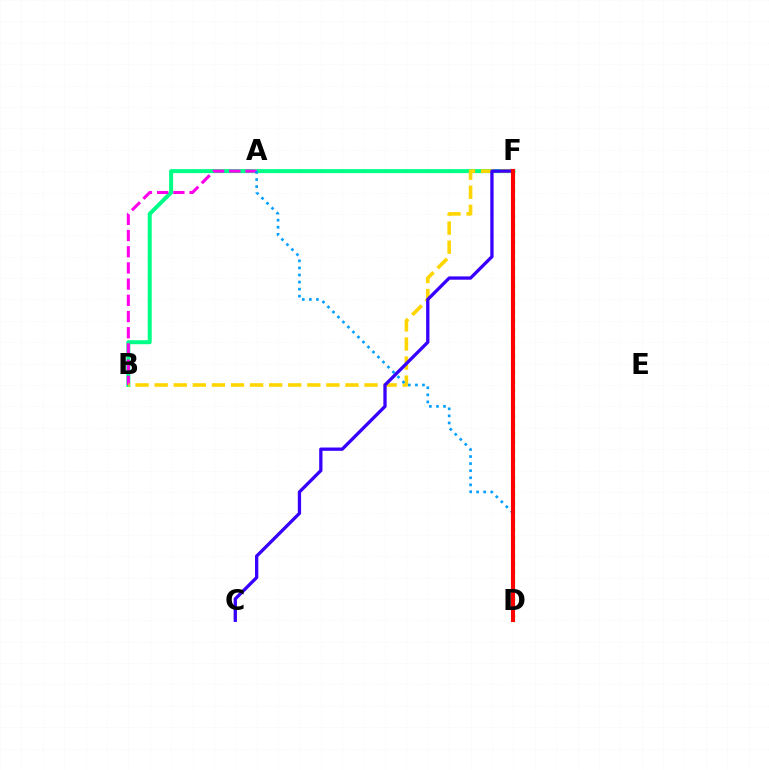{('B', 'F'): [{'color': '#00ff86', 'line_style': 'solid', 'thickness': 2.88}, {'color': '#ffd500', 'line_style': 'dashed', 'thickness': 2.59}], ('D', 'F'): [{'color': '#4fff00', 'line_style': 'dotted', 'thickness': 2.36}, {'color': '#ff0000', 'line_style': 'solid', 'thickness': 2.96}], ('A', 'B'): [{'color': '#ff00ed', 'line_style': 'dashed', 'thickness': 2.2}], ('C', 'F'): [{'color': '#3700ff', 'line_style': 'solid', 'thickness': 2.37}], ('A', 'D'): [{'color': '#009eff', 'line_style': 'dotted', 'thickness': 1.92}]}